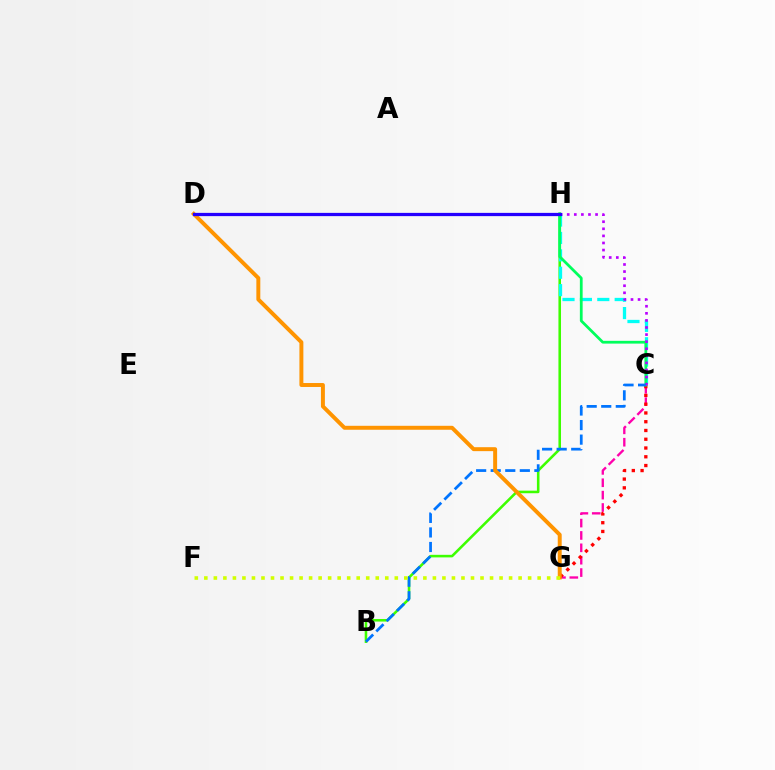{('C', 'G'): [{'color': '#ff00ac', 'line_style': 'dashed', 'thickness': 1.68}, {'color': '#ff0000', 'line_style': 'dotted', 'thickness': 2.38}], ('B', 'H'): [{'color': '#3dff00', 'line_style': 'solid', 'thickness': 1.85}], ('C', 'H'): [{'color': '#00fff6', 'line_style': 'dashed', 'thickness': 2.36}, {'color': '#00ff5c', 'line_style': 'solid', 'thickness': 1.99}, {'color': '#b900ff', 'line_style': 'dotted', 'thickness': 1.92}], ('B', 'C'): [{'color': '#0074ff', 'line_style': 'dashed', 'thickness': 1.98}], ('D', 'G'): [{'color': '#ff9400', 'line_style': 'solid', 'thickness': 2.84}], ('F', 'G'): [{'color': '#d1ff00', 'line_style': 'dotted', 'thickness': 2.59}], ('D', 'H'): [{'color': '#2500ff', 'line_style': 'solid', 'thickness': 2.34}]}